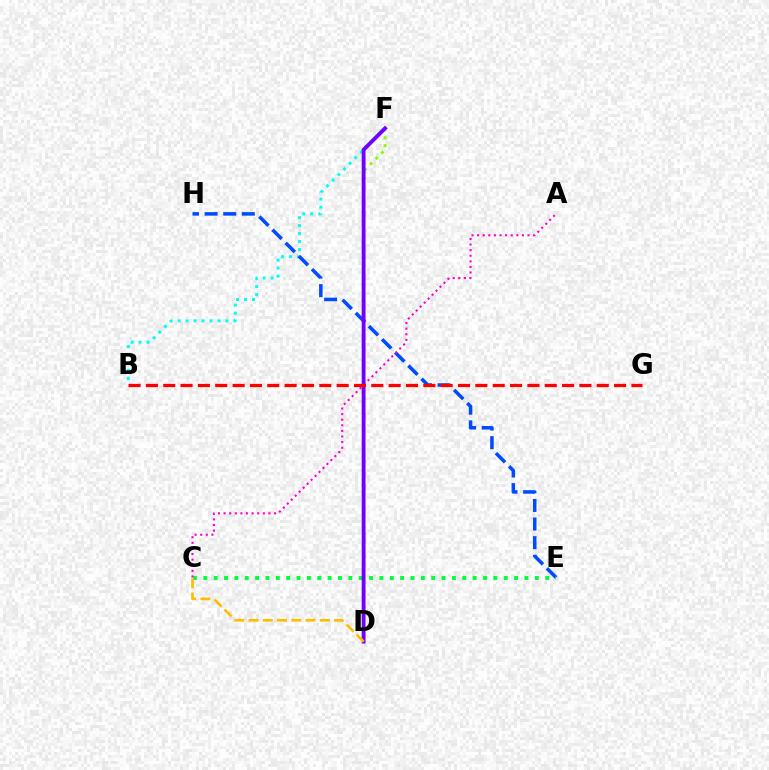{('B', 'F'): [{'color': '#00fff6', 'line_style': 'dotted', 'thickness': 2.17}], ('E', 'H'): [{'color': '#004bff', 'line_style': 'dashed', 'thickness': 2.53}], ('C', 'E'): [{'color': '#00ff39', 'line_style': 'dotted', 'thickness': 2.81}], ('A', 'C'): [{'color': '#ff00cf', 'line_style': 'dotted', 'thickness': 1.52}], ('D', 'F'): [{'color': '#84ff00', 'line_style': 'dotted', 'thickness': 2.15}, {'color': '#7200ff', 'line_style': 'solid', 'thickness': 2.77}], ('C', 'D'): [{'color': '#ffbd00', 'line_style': 'dashed', 'thickness': 1.94}], ('B', 'G'): [{'color': '#ff0000', 'line_style': 'dashed', 'thickness': 2.36}]}